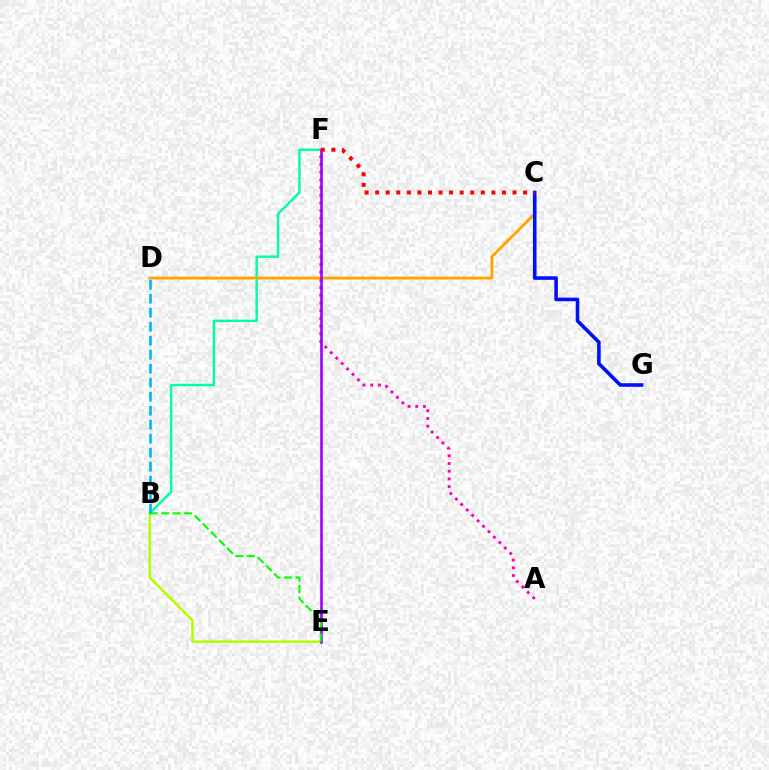{('B', 'F'): [{'color': '#00ff9d', 'line_style': 'solid', 'thickness': 1.74}], ('B', 'E'): [{'color': '#b3ff00', 'line_style': 'solid', 'thickness': 1.84}, {'color': '#08ff00', 'line_style': 'dashed', 'thickness': 1.56}], ('A', 'F'): [{'color': '#ff00bd', 'line_style': 'dotted', 'thickness': 2.09}], ('C', 'D'): [{'color': '#ffa500', 'line_style': 'solid', 'thickness': 2.05}], ('E', 'F'): [{'color': '#9b00ff', 'line_style': 'solid', 'thickness': 1.86}], ('B', 'D'): [{'color': '#00b5ff', 'line_style': 'dashed', 'thickness': 1.9}], ('C', 'G'): [{'color': '#0010ff', 'line_style': 'solid', 'thickness': 2.58}], ('C', 'F'): [{'color': '#ff0000', 'line_style': 'dotted', 'thickness': 2.87}]}